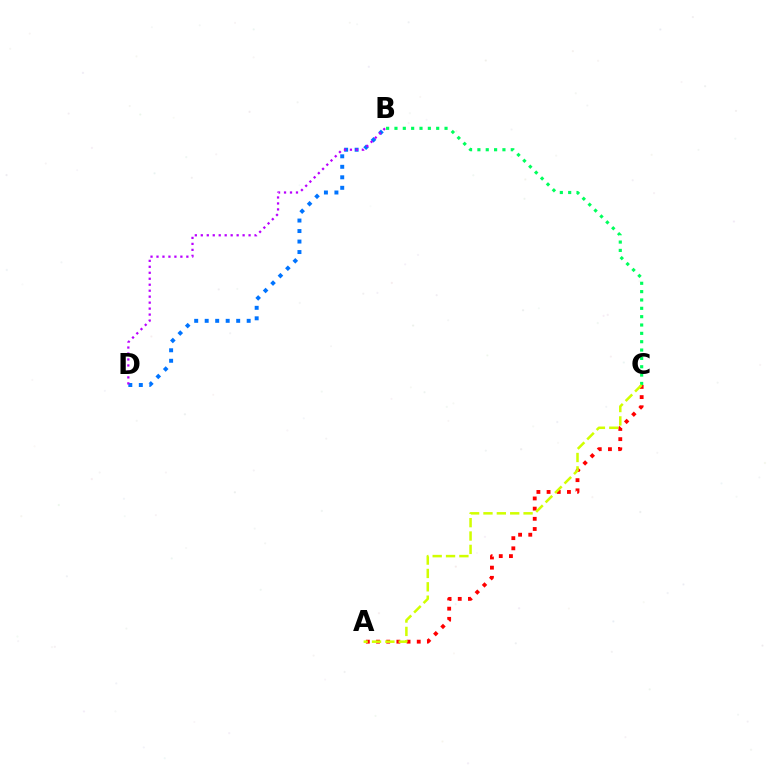{('A', 'C'): [{'color': '#ff0000', 'line_style': 'dotted', 'thickness': 2.77}, {'color': '#d1ff00', 'line_style': 'dashed', 'thickness': 1.82}], ('B', 'D'): [{'color': '#0074ff', 'line_style': 'dotted', 'thickness': 2.85}, {'color': '#b900ff', 'line_style': 'dotted', 'thickness': 1.62}], ('B', 'C'): [{'color': '#00ff5c', 'line_style': 'dotted', 'thickness': 2.27}]}